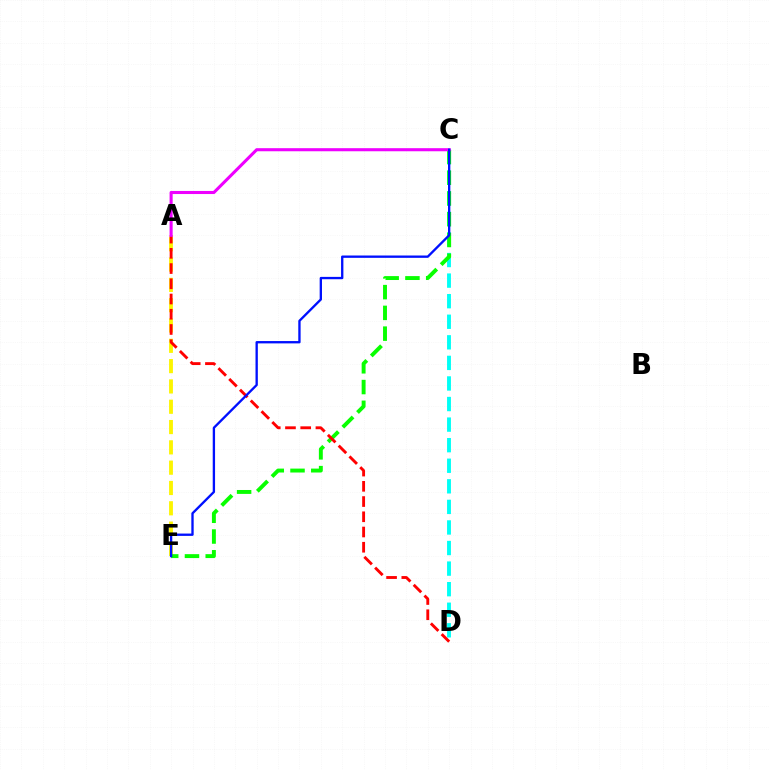{('C', 'D'): [{'color': '#00fff6', 'line_style': 'dashed', 'thickness': 2.79}], ('A', 'E'): [{'color': '#fcf500', 'line_style': 'dashed', 'thickness': 2.76}], ('C', 'E'): [{'color': '#08ff00', 'line_style': 'dashed', 'thickness': 2.82}, {'color': '#0010ff', 'line_style': 'solid', 'thickness': 1.68}], ('A', 'D'): [{'color': '#ff0000', 'line_style': 'dashed', 'thickness': 2.07}], ('A', 'C'): [{'color': '#ee00ff', 'line_style': 'solid', 'thickness': 2.22}]}